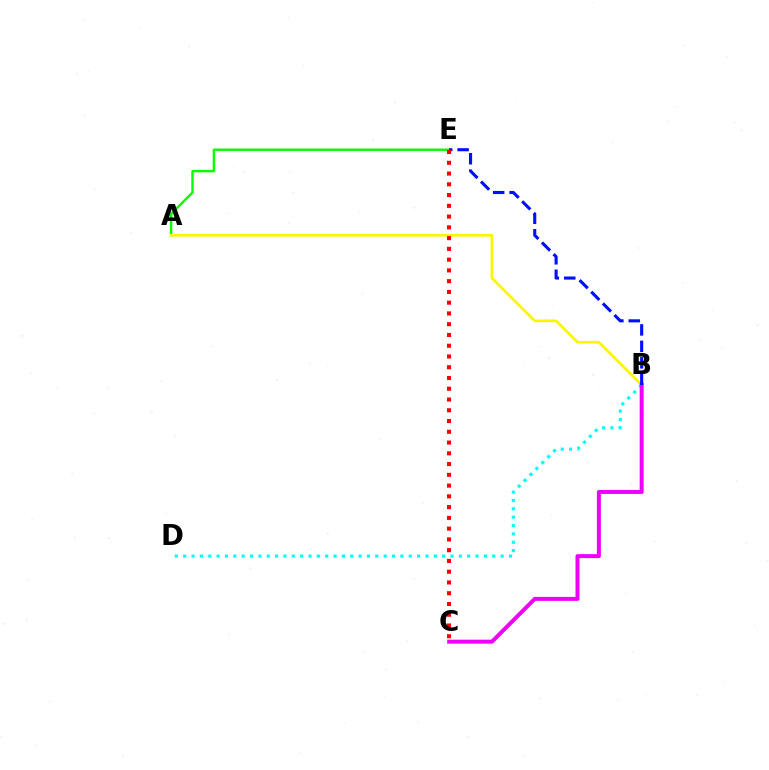{('B', 'D'): [{'color': '#00fff6', 'line_style': 'dotted', 'thickness': 2.27}], ('A', 'E'): [{'color': '#08ff00', 'line_style': 'solid', 'thickness': 1.76}], ('A', 'B'): [{'color': '#fcf500', 'line_style': 'solid', 'thickness': 1.94}], ('B', 'C'): [{'color': '#ee00ff', 'line_style': 'solid', 'thickness': 2.87}], ('B', 'E'): [{'color': '#0010ff', 'line_style': 'dashed', 'thickness': 2.23}], ('C', 'E'): [{'color': '#ff0000', 'line_style': 'dotted', 'thickness': 2.92}]}